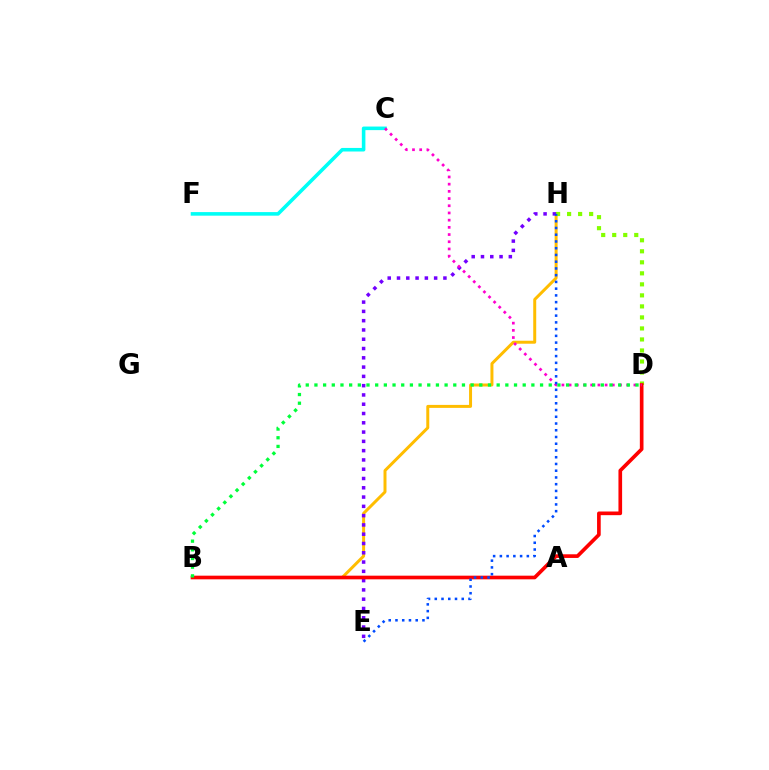{('B', 'H'): [{'color': '#ffbd00', 'line_style': 'solid', 'thickness': 2.15}], ('D', 'H'): [{'color': '#84ff00', 'line_style': 'dotted', 'thickness': 2.99}], ('C', 'F'): [{'color': '#00fff6', 'line_style': 'solid', 'thickness': 2.57}], ('E', 'H'): [{'color': '#7200ff', 'line_style': 'dotted', 'thickness': 2.52}, {'color': '#004bff', 'line_style': 'dotted', 'thickness': 1.83}], ('B', 'D'): [{'color': '#ff0000', 'line_style': 'solid', 'thickness': 2.64}, {'color': '#00ff39', 'line_style': 'dotted', 'thickness': 2.36}], ('C', 'D'): [{'color': '#ff00cf', 'line_style': 'dotted', 'thickness': 1.96}]}